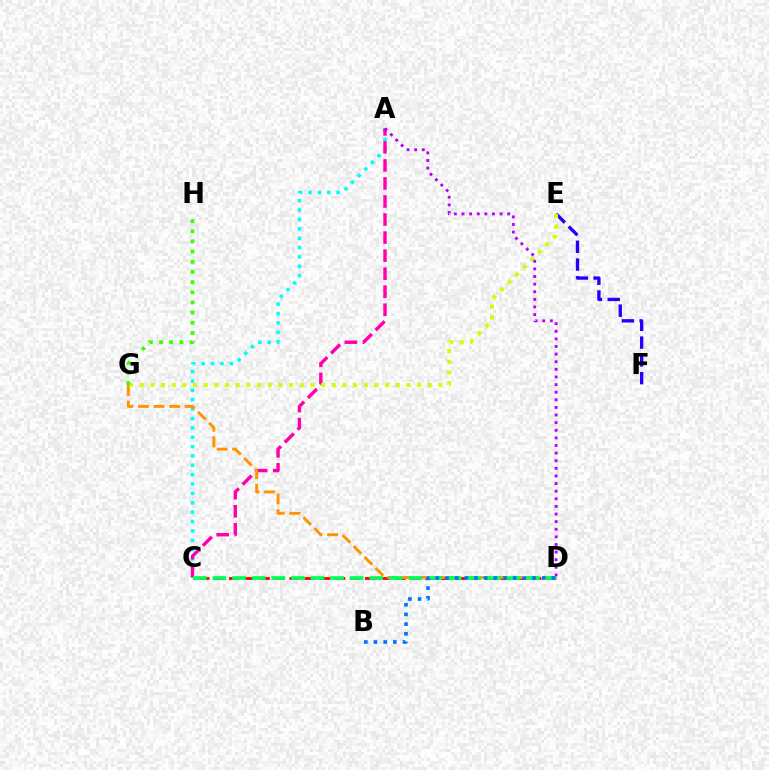{('A', 'C'): [{'color': '#00fff6', 'line_style': 'dotted', 'thickness': 2.54}, {'color': '#ff00ac', 'line_style': 'dashed', 'thickness': 2.45}], ('C', 'D'): [{'color': '#ff0000', 'line_style': 'dashed', 'thickness': 2.05}, {'color': '#00ff5c', 'line_style': 'dashed', 'thickness': 2.66}], ('D', 'G'): [{'color': '#ff9400', 'line_style': 'dashed', 'thickness': 2.11}], ('E', 'F'): [{'color': '#2500ff', 'line_style': 'dashed', 'thickness': 2.41}], ('E', 'G'): [{'color': '#d1ff00', 'line_style': 'dotted', 'thickness': 2.9}], ('G', 'H'): [{'color': '#3dff00', 'line_style': 'dotted', 'thickness': 2.76}], ('A', 'D'): [{'color': '#b900ff', 'line_style': 'dotted', 'thickness': 2.07}], ('B', 'D'): [{'color': '#0074ff', 'line_style': 'dotted', 'thickness': 2.63}]}